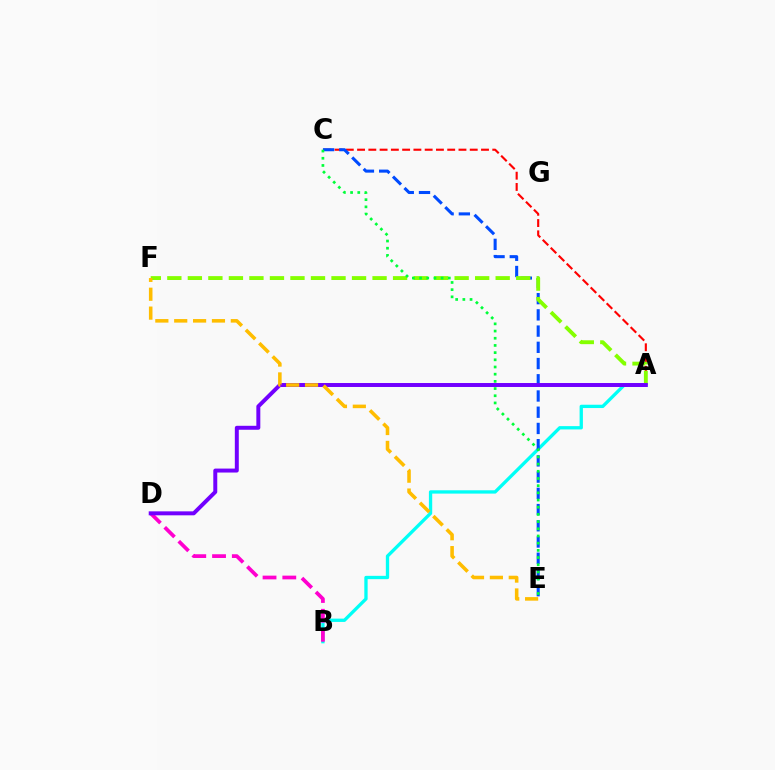{('A', 'C'): [{'color': '#ff0000', 'line_style': 'dashed', 'thickness': 1.53}], ('A', 'B'): [{'color': '#00fff6', 'line_style': 'solid', 'thickness': 2.38}], ('C', 'E'): [{'color': '#004bff', 'line_style': 'dashed', 'thickness': 2.2}, {'color': '#00ff39', 'line_style': 'dotted', 'thickness': 1.95}], ('A', 'F'): [{'color': '#84ff00', 'line_style': 'dashed', 'thickness': 2.79}], ('B', 'D'): [{'color': '#ff00cf', 'line_style': 'dashed', 'thickness': 2.69}], ('A', 'D'): [{'color': '#7200ff', 'line_style': 'solid', 'thickness': 2.85}], ('E', 'F'): [{'color': '#ffbd00', 'line_style': 'dashed', 'thickness': 2.56}]}